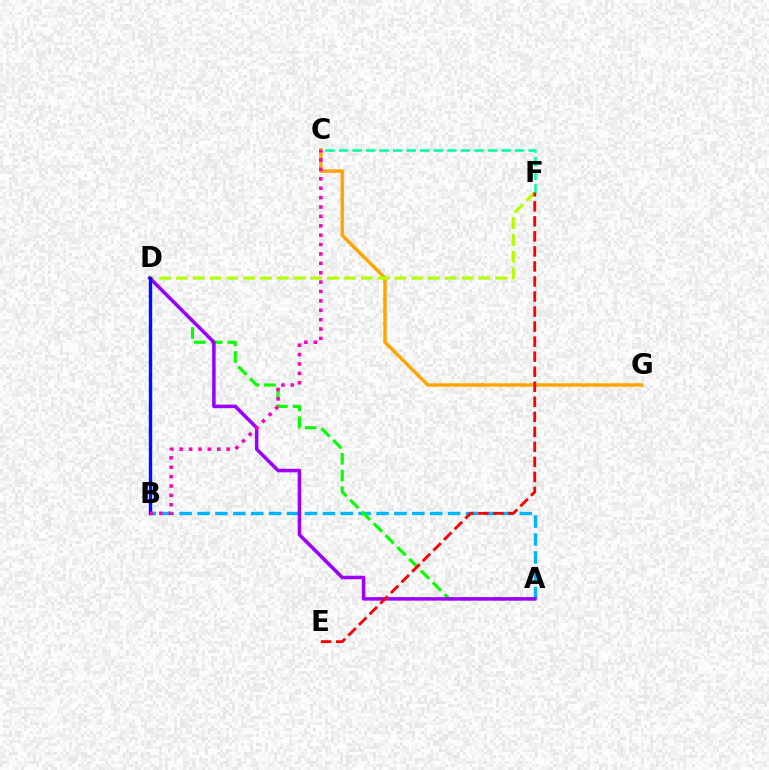{('C', 'F'): [{'color': '#00ff9d', 'line_style': 'dashed', 'thickness': 1.84}], ('C', 'G'): [{'color': '#ffa500', 'line_style': 'solid', 'thickness': 2.47}], ('D', 'F'): [{'color': '#b3ff00', 'line_style': 'dashed', 'thickness': 2.28}], ('A', 'B'): [{'color': '#00b5ff', 'line_style': 'dashed', 'thickness': 2.43}], ('A', 'D'): [{'color': '#08ff00', 'line_style': 'dashed', 'thickness': 2.27}, {'color': '#9b00ff', 'line_style': 'solid', 'thickness': 2.53}], ('B', 'D'): [{'color': '#0010ff', 'line_style': 'solid', 'thickness': 2.44}], ('B', 'C'): [{'color': '#ff00bd', 'line_style': 'dotted', 'thickness': 2.55}], ('E', 'F'): [{'color': '#ff0000', 'line_style': 'dashed', 'thickness': 2.04}]}